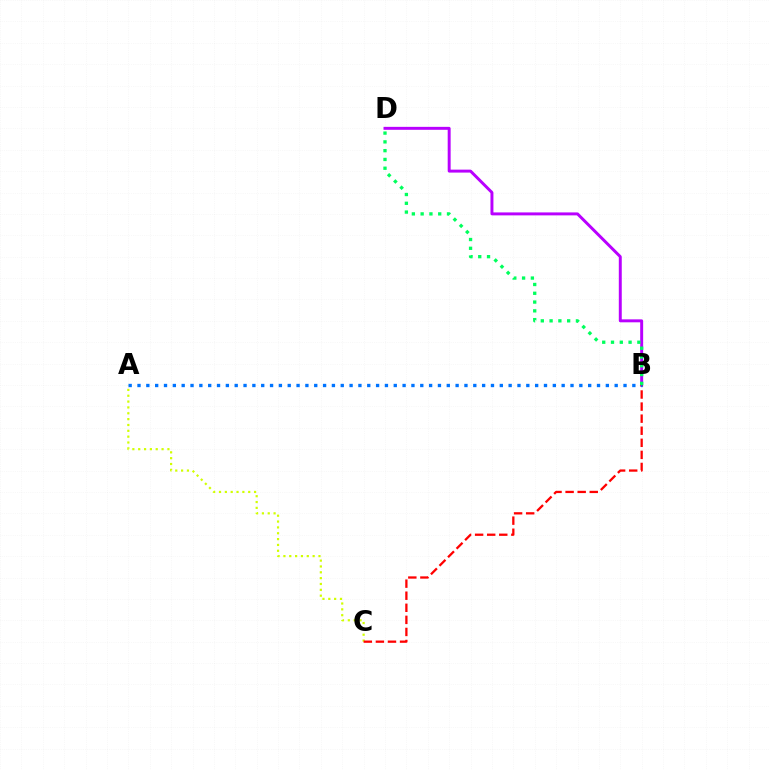{('B', 'D'): [{'color': '#b900ff', 'line_style': 'solid', 'thickness': 2.13}, {'color': '#00ff5c', 'line_style': 'dotted', 'thickness': 2.39}], ('A', 'C'): [{'color': '#d1ff00', 'line_style': 'dotted', 'thickness': 1.59}], ('B', 'C'): [{'color': '#ff0000', 'line_style': 'dashed', 'thickness': 1.64}], ('A', 'B'): [{'color': '#0074ff', 'line_style': 'dotted', 'thickness': 2.4}]}